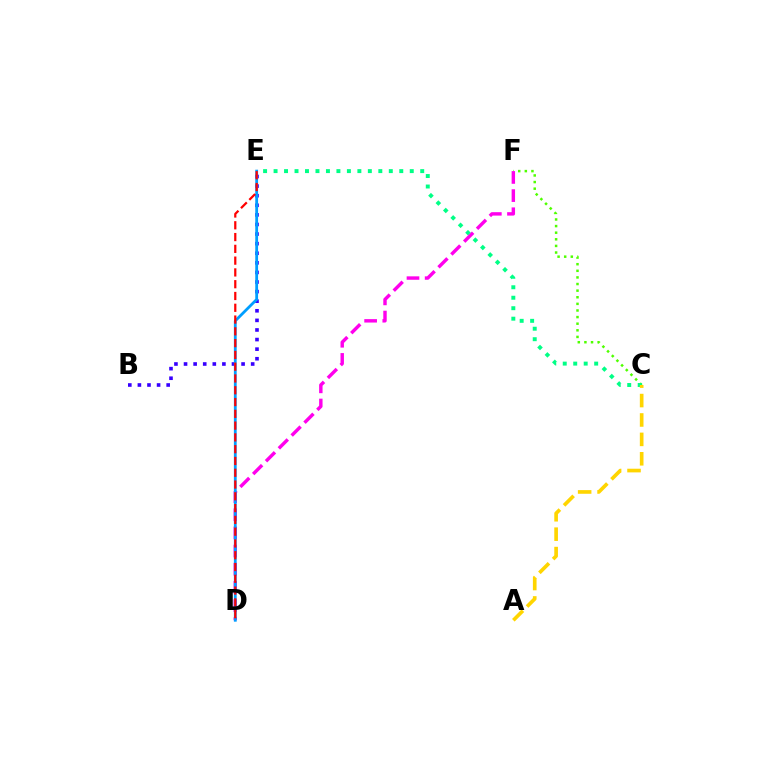{('B', 'E'): [{'color': '#3700ff', 'line_style': 'dotted', 'thickness': 2.61}], ('C', 'F'): [{'color': '#4fff00', 'line_style': 'dotted', 'thickness': 1.8}], ('C', 'E'): [{'color': '#00ff86', 'line_style': 'dotted', 'thickness': 2.85}], ('A', 'C'): [{'color': '#ffd500', 'line_style': 'dashed', 'thickness': 2.64}], ('D', 'F'): [{'color': '#ff00ed', 'line_style': 'dashed', 'thickness': 2.47}], ('D', 'E'): [{'color': '#009eff', 'line_style': 'solid', 'thickness': 2.01}, {'color': '#ff0000', 'line_style': 'dashed', 'thickness': 1.6}]}